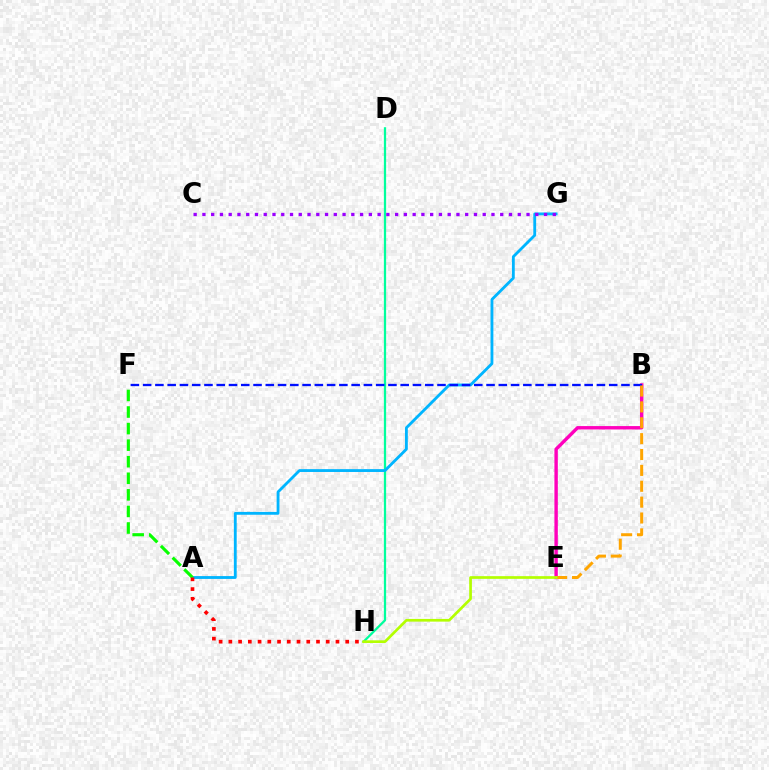{('B', 'E'): [{'color': '#ff00bd', 'line_style': 'solid', 'thickness': 2.45}, {'color': '#ffa500', 'line_style': 'dashed', 'thickness': 2.16}], ('D', 'H'): [{'color': '#00ff9d', 'line_style': 'solid', 'thickness': 1.62}], ('A', 'G'): [{'color': '#00b5ff', 'line_style': 'solid', 'thickness': 2.04}], ('B', 'F'): [{'color': '#0010ff', 'line_style': 'dashed', 'thickness': 1.67}], ('E', 'H'): [{'color': '#b3ff00', 'line_style': 'solid', 'thickness': 1.94}], ('C', 'G'): [{'color': '#9b00ff', 'line_style': 'dotted', 'thickness': 2.38}], ('A', 'F'): [{'color': '#08ff00', 'line_style': 'dashed', 'thickness': 2.25}], ('A', 'H'): [{'color': '#ff0000', 'line_style': 'dotted', 'thickness': 2.65}]}